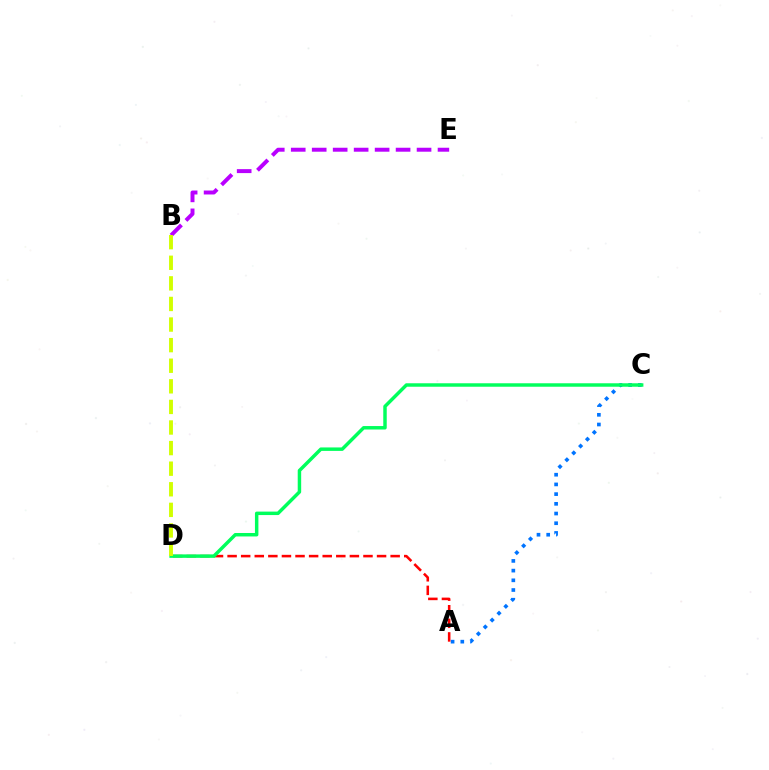{('A', 'C'): [{'color': '#0074ff', 'line_style': 'dotted', 'thickness': 2.64}], ('B', 'E'): [{'color': '#b900ff', 'line_style': 'dashed', 'thickness': 2.85}], ('A', 'D'): [{'color': '#ff0000', 'line_style': 'dashed', 'thickness': 1.85}], ('C', 'D'): [{'color': '#00ff5c', 'line_style': 'solid', 'thickness': 2.49}], ('B', 'D'): [{'color': '#d1ff00', 'line_style': 'dashed', 'thickness': 2.8}]}